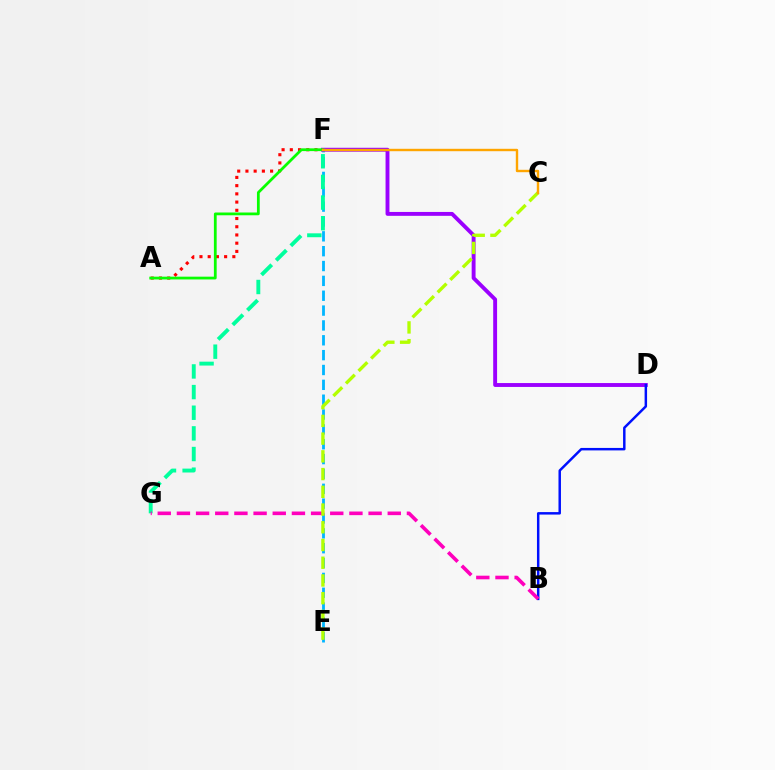{('A', 'F'): [{'color': '#ff0000', 'line_style': 'dotted', 'thickness': 2.23}, {'color': '#08ff00', 'line_style': 'solid', 'thickness': 2.0}], ('E', 'F'): [{'color': '#00b5ff', 'line_style': 'dashed', 'thickness': 2.02}], ('F', 'G'): [{'color': '#00ff9d', 'line_style': 'dashed', 'thickness': 2.8}], ('D', 'F'): [{'color': '#9b00ff', 'line_style': 'solid', 'thickness': 2.8}], ('B', 'D'): [{'color': '#0010ff', 'line_style': 'solid', 'thickness': 1.78}], ('B', 'G'): [{'color': '#ff00bd', 'line_style': 'dashed', 'thickness': 2.6}], ('C', 'E'): [{'color': '#b3ff00', 'line_style': 'dashed', 'thickness': 2.41}], ('C', 'F'): [{'color': '#ffa500', 'line_style': 'solid', 'thickness': 1.73}]}